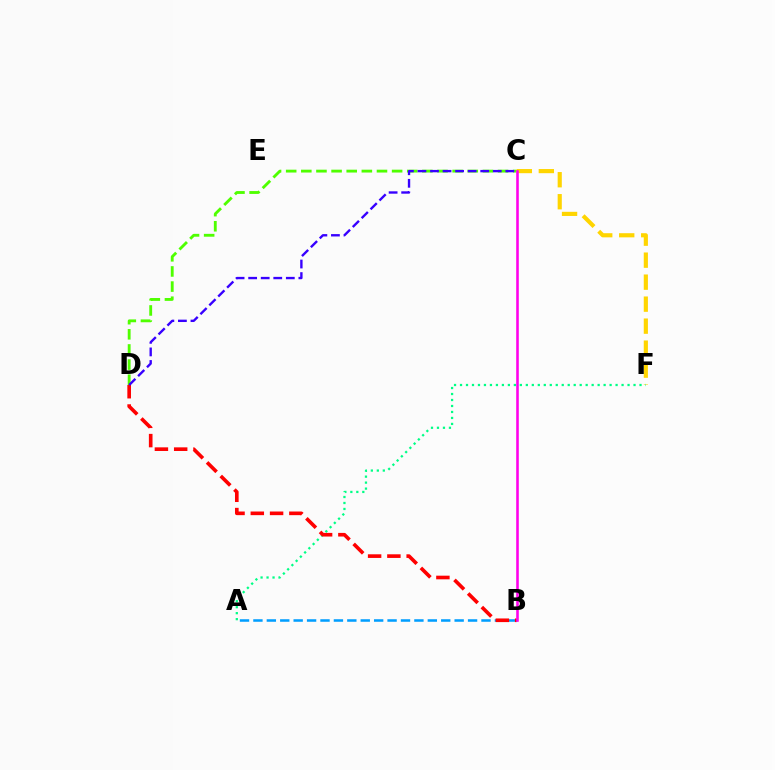{('C', 'D'): [{'color': '#4fff00', 'line_style': 'dashed', 'thickness': 2.06}, {'color': '#3700ff', 'line_style': 'dashed', 'thickness': 1.71}], ('A', 'B'): [{'color': '#009eff', 'line_style': 'dashed', 'thickness': 1.82}], ('C', 'F'): [{'color': '#ffd500', 'line_style': 'dashed', 'thickness': 2.99}], ('A', 'F'): [{'color': '#00ff86', 'line_style': 'dotted', 'thickness': 1.63}], ('B', 'D'): [{'color': '#ff0000', 'line_style': 'dashed', 'thickness': 2.62}], ('B', 'C'): [{'color': '#ff00ed', 'line_style': 'solid', 'thickness': 1.86}]}